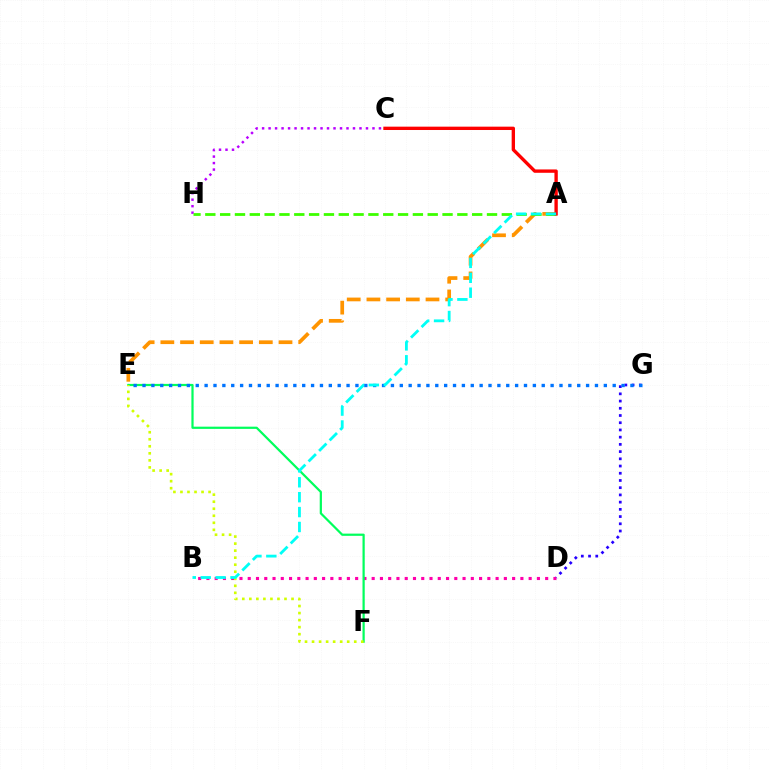{('B', 'D'): [{'color': '#ff00ac', 'line_style': 'dotted', 'thickness': 2.24}], ('A', 'E'): [{'color': '#ff9400', 'line_style': 'dashed', 'thickness': 2.68}], ('C', 'H'): [{'color': '#b900ff', 'line_style': 'dotted', 'thickness': 1.76}], ('A', 'H'): [{'color': '#3dff00', 'line_style': 'dashed', 'thickness': 2.01}], ('E', 'F'): [{'color': '#00ff5c', 'line_style': 'solid', 'thickness': 1.6}, {'color': '#d1ff00', 'line_style': 'dotted', 'thickness': 1.91}], ('A', 'C'): [{'color': '#ff0000', 'line_style': 'solid', 'thickness': 2.41}], ('D', 'G'): [{'color': '#2500ff', 'line_style': 'dotted', 'thickness': 1.96}], ('E', 'G'): [{'color': '#0074ff', 'line_style': 'dotted', 'thickness': 2.41}], ('A', 'B'): [{'color': '#00fff6', 'line_style': 'dashed', 'thickness': 2.02}]}